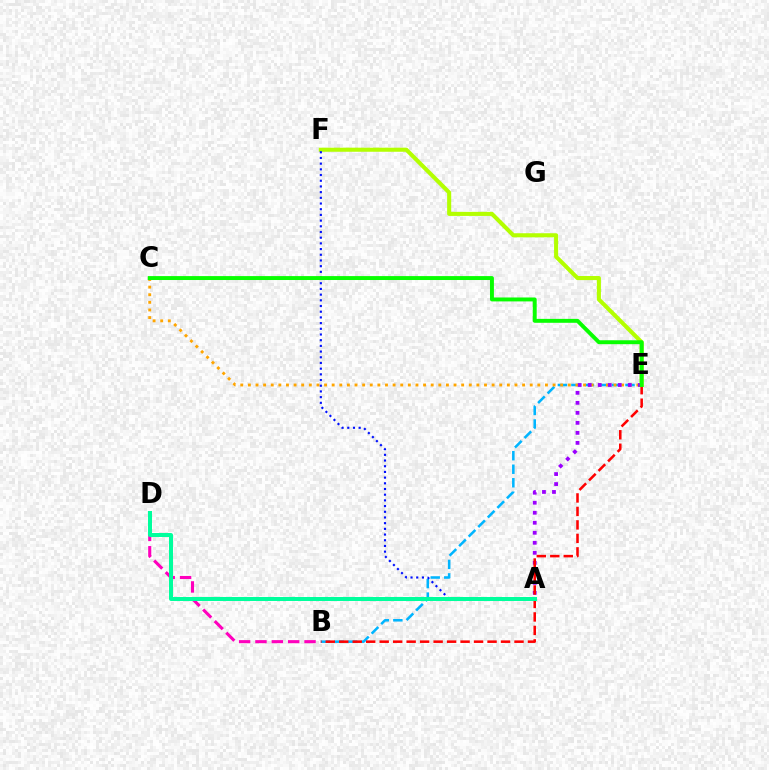{('E', 'F'): [{'color': '#b3ff00', 'line_style': 'solid', 'thickness': 2.93}], ('B', 'E'): [{'color': '#00b5ff', 'line_style': 'dashed', 'thickness': 1.84}, {'color': '#ff0000', 'line_style': 'dashed', 'thickness': 1.83}], ('C', 'E'): [{'color': '#ffa500', 'line_style': 'dotted', 'thickness': 2.07}, {'color': '#08ff00', 'line_style': 'solid', 'thickness': 2.82}], ('A', 'E'): [{'color': '#9b00ff', 'line_style': 'dotted', 'thickness': 2.72}], ('B', 'D'): [{'color': '#ff00bd', 'line_style': 'dashed', 'thickness': 2.22}], ('A', 'F'): [{'color': '#0010ff', 'line_style': 'dotted', 'thickness': 1.55}], ('A', 'D'): [{'color': '#00ff9d', 'line_style': 'solid', 'thickness': 2.88}]}